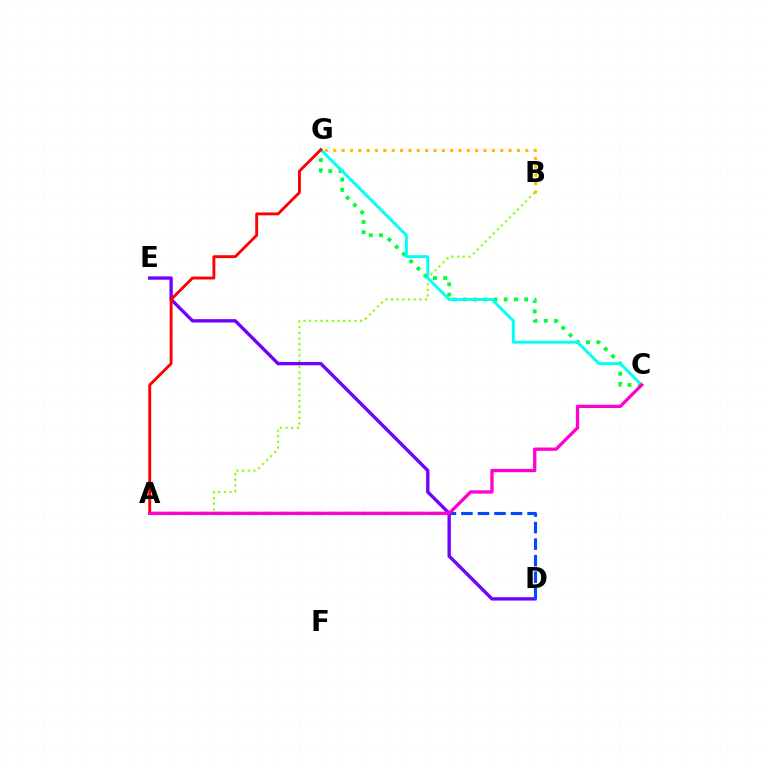{('A', 'B'): [{'color': '#84ff00', 'line_style': 'dotted', 'thickness': 1.54}], ('C', 'G'): [{'color': '#00ff39', 'line_style': 'dotted', 'thickness': 2.78}, {'color': '#00fff6', 'line_style': 'solid', 'thickness': 2.1}], ('D', 'E'): [{'color': '#7200ff', 'line_style': 'solid', 'thickness': 2.42}], ('B', 'G'): [{'color': '#ffbd00', 'line_style': 'dotted', 'thickness': 2.27}], ('A', 'D'): [{'color': '#004bff', 'line_style': 'dashed', 'thickness': 2.25}], ('A', 'G'): [{'color': '#ff0000', 'line_style': 'solid', 'thickness': 2.06}], ('A', 'C'): [{'color': '#ff00cf', 'line_style': 'solid', 'thickness': 2.37}]}